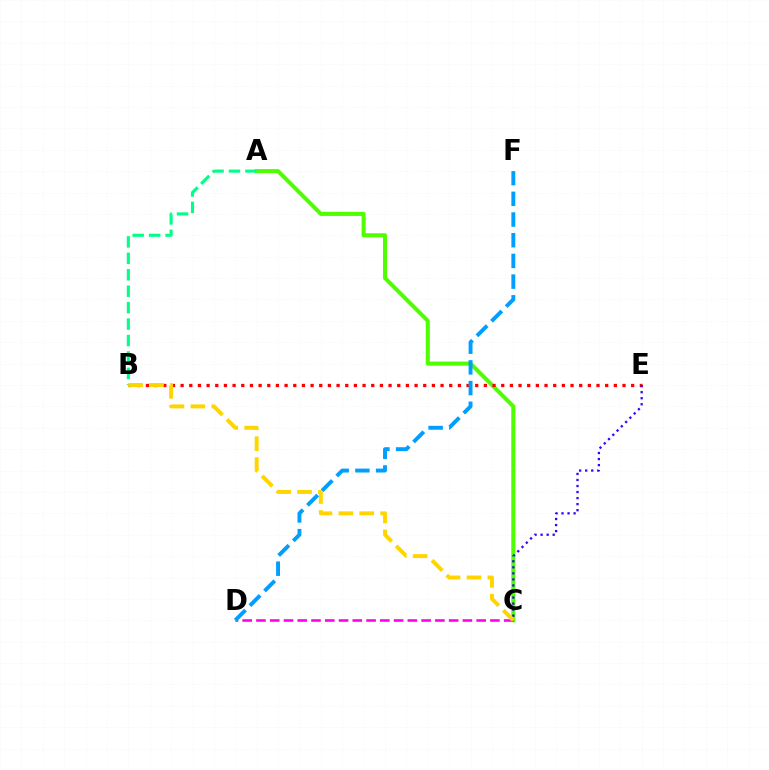{('A', 'C'): [{'color': '#4fff00', 'line_style': 'solid', 'thickness': 2.92}], ('B', 'E'): [{'color': '#ff0000', 'line_style': 'dotted', 'thickness': 2.35}], ('C', 'E'): [{'color': '#3700ff', 'line_style': 'dotted', 'thickness': 1.64}], ('A', 'B'): [{'color': '#00ff86', 'line_style': 'dashed', 'thickness': 2.23}], ('C', 'D'): [{'color': '#ff00ed', 'line_style': 'dashed', 'thickness': 1.87}], ('B', 'C'): [{'color': '#ffd500', 'line_style': 'dashed', 'thickness': 2.84}], ('D', 'F'): [{'color': '#009eff', 'line_style': 'dashed', 'thickness': 2.81}]}